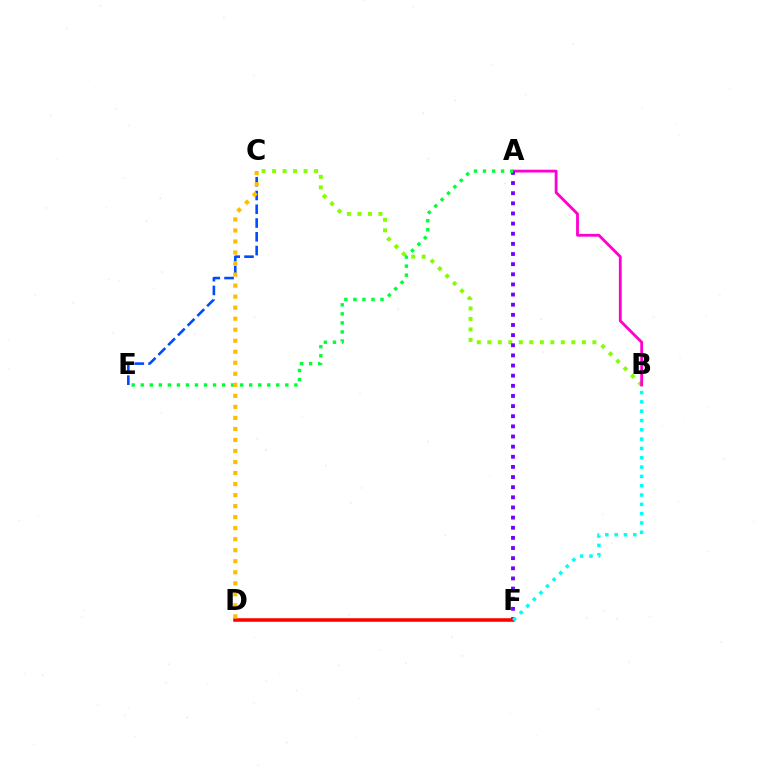{('B', 'C'): [{'color': '#84ff00', 'line_style': 'dotted', 'thickness': 2.85}], ('A', 'B'): [{'color': '#ff00cf', 'line_style': 'solid', 'thickness': 2.03}], ('A', 'F'): [{'color': '#7200ff', 'line_style': 'dotted', 'thickness': 2.75}], ('D', 'F'): [{'color': '#ff0000', 'line_style': 'solid', 'thickness': 2.56}], ('A', 'E'): [{'color': '#00ff39', 'line_style': 'dotted', 'thickness': 2.46}], ('C', 'E'): [{'color': '#004bff', 'line_style': 'dashed', 'thickness': 1.87}], ('C', 'D'): [{'color': '#ffbd00', 'line_style': 'dotted', 'thickness': 3.0}], ('B', 'F'): [{'color': '#00fff6', 'line_style': 'dotted', 'thickness': 2.53}]}